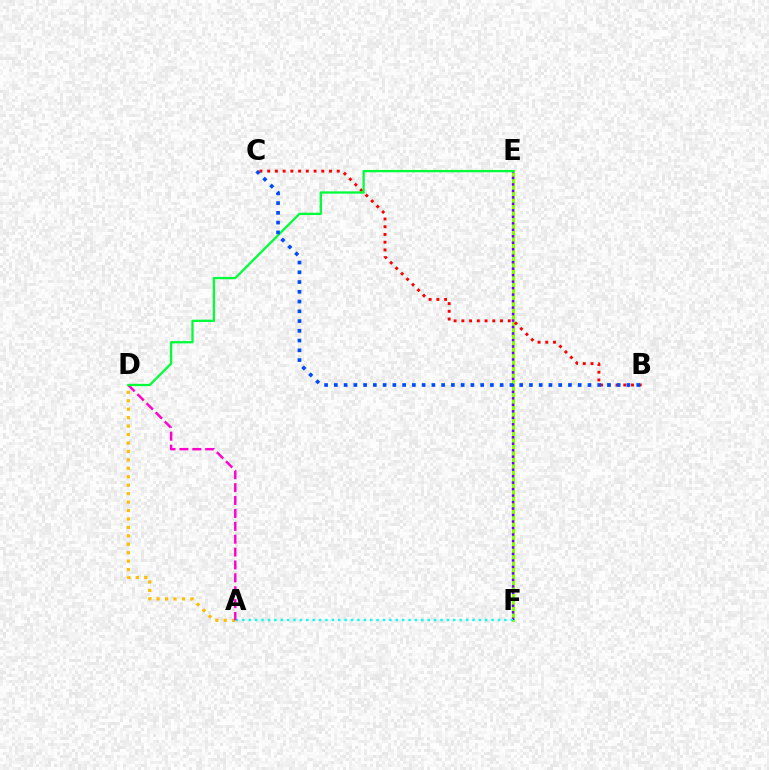{('E', 'F'): [{'color': '#84ff00', 'line_style': 'solid', 'thickness': 2.14}, {'color': '#7200ff', 'line_style': 'dotted', 'thickness': 1.76}], ('A', 'D'): [{'color': '#ffbd00', 'line_style': 'dotted', 'thickness': 2.29}, {'color': '#ff00cf', 'line_style': 'dashed', 'thickness': 1.75}], ('B', 'C'): [{'color': '#ff0000', 'line_style': 'dotted', 'thickness': 2.1}, {'color': '#004bff', 'line_style': 'dotted', 'thickness': 2.65}], ('A', 'F'): [{'color': '#00fff6', 'line_style': 'dotted', 'thickness': 1.74}], ('D', 'E'): [{'color': '#00ff39', 'line_style': 'solid', 'thickness': 1.65}]}